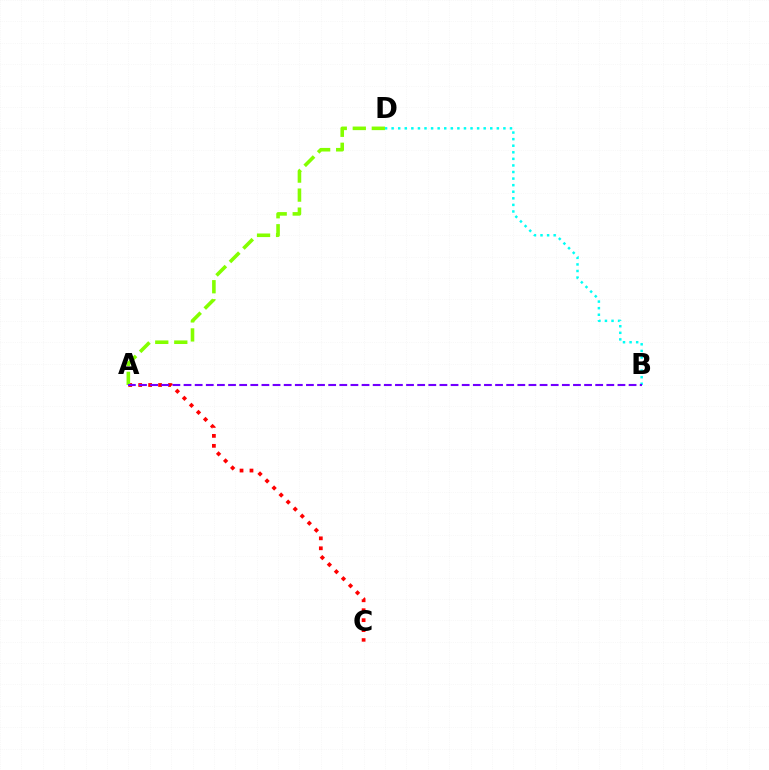{('A', 'C'): [{'color': '#ff0000', 'line_style': 'dotted', 'thickness': 2.7}], ('A', 'D'): [{'color': '#84ff00', 'line_style': 'dashed', 'thickness': 2.58}], ('B', 'D'): [{'color': '#00fff6', 'line_style': 'dotted', 'thickness': 1.79}], ('A', 'B'): [{'color': '#7200ff', 'line_style': 'dashed', 'thickness': 1.51}]}